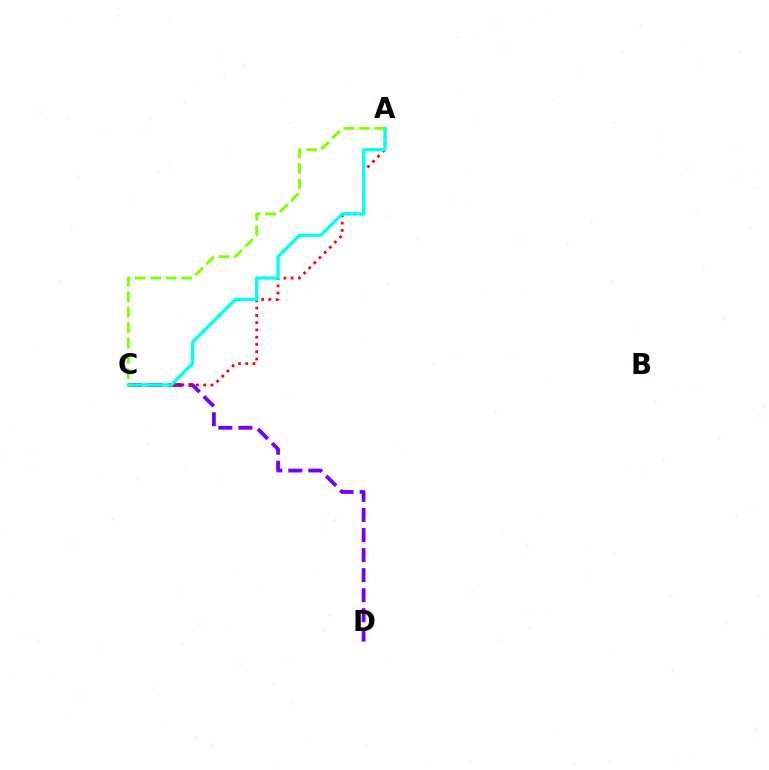{('C', 'D'): [{'color': '#7200ff', 'line_style': 'dashed', 'thickness': 2.72}], ('A', 'C'): [{'color': '#ff0000', 'line_style': 'dotted', 'thickness': 1.98}, {'color': '#00fff6', 'line_style': 'solid', 'thickness': 2.38}, {'color': '#84ff00', 'line_style': 'dashed', 'thickness': 2.09}]}